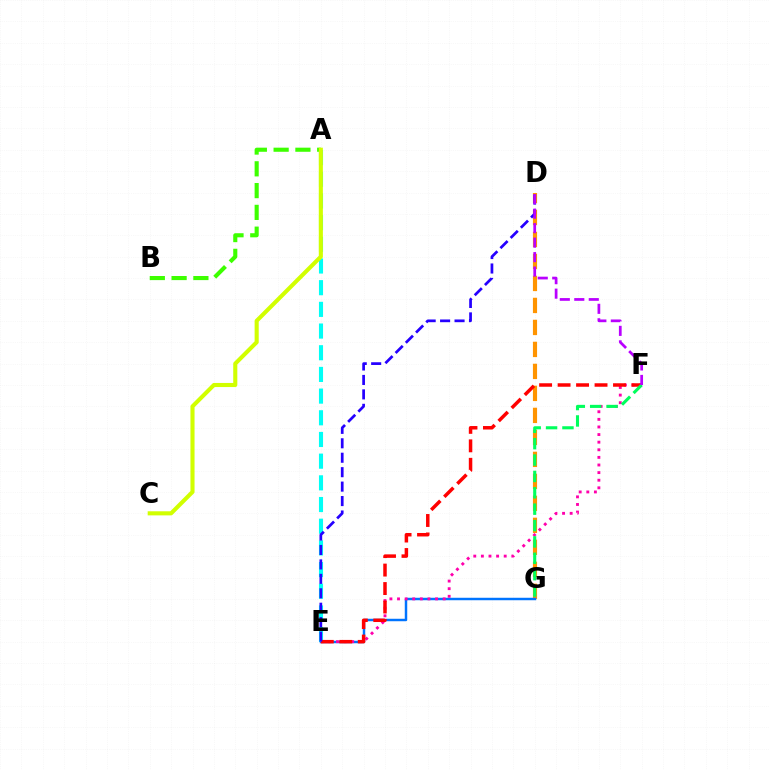{('D', 'G'): [{'color': '#ff9400', 'line_style': 'dashed', 'thickness': 2.99}], ('E', 'G'): [{'color': '#0074ff', 'line_style': 'solid', 'thickness': 1.77}], ('E', 'F'): [{'color': '#ff00ac', 'line_style': 'dotted', 'thickness': 2.07}, {'color': '#ff0000', 'line_style': 'dashed', 'thickness': 2.51}], ('A', 'E'): [{'color': '#00fff6', 'line_style': 'dashed', 'thickness': 2.95}], ('A', 'B'): [{'color': '#3dff00', 'line_style': 'dashed', 'thickness': 2.96}], ('D', 'E'): [{'color': '#2500ff', 'line_style': 'dashed', 'thickness': 1.96}], ('F', 'G'): [{'color': '#00ff5c', 'line_style': 'dashed', 'thickness': 2.22}], ('D', 'F'): [{'color': '#b900ff', 'line_style': 'dashed', 'thickness': 1.97}], ('A', 'C'): [{'color': '#d1ff00', 'line_style': 'solid', 'thickness': 2.95}]}